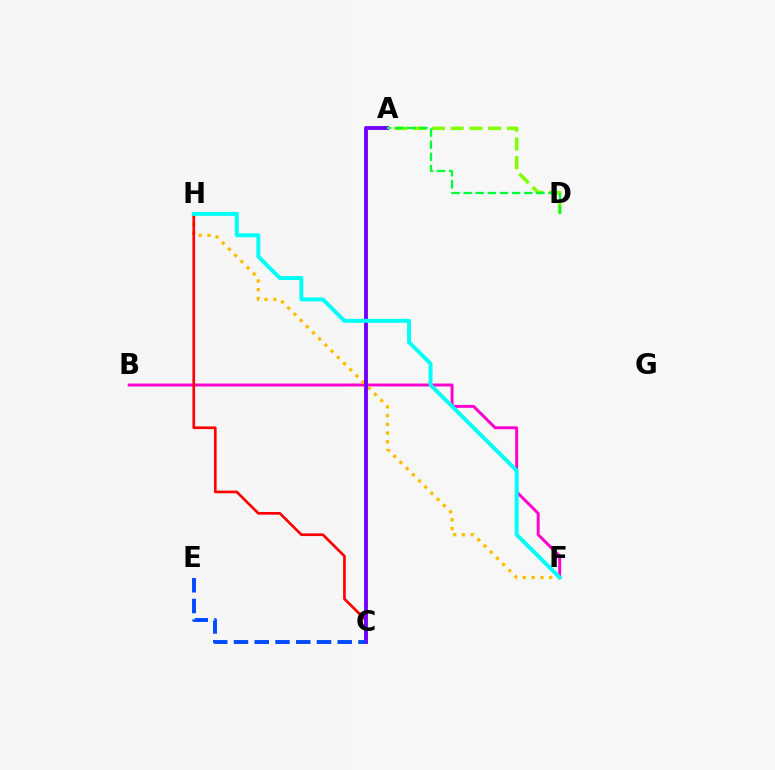{('A', 'D'): [{'color': '#84ff00', 'line_style': 'dashed', 'thickness': 2.55}, {'color': '#00ff39', 'line_style': 'dashed', 'thickness': 1.65}], ('B', 'F'): [{'color': '#ff00cf', 'line_style': 'solid', 'thickness': 2.12}], ('F', 'H'): [{'color': '#ffbd00', 'line_style': 'dotted', 'thickness': 2.37}, {'color': '#00fff6', 'line_style': 'solid', 'thickness': 2.83}], ('C', 'H'): [{'color': '#ff0000', 'line_style': 'solid', 'thickness': 1.93}], ('A', 'C'): [{'color': '#7200ff', 'line_style': 'solid', 'thickness': 2.79}], ('C', 'E'): [{'color': '#004bff', 'line_style': 'dashed', 'thickness': 2.82}]}